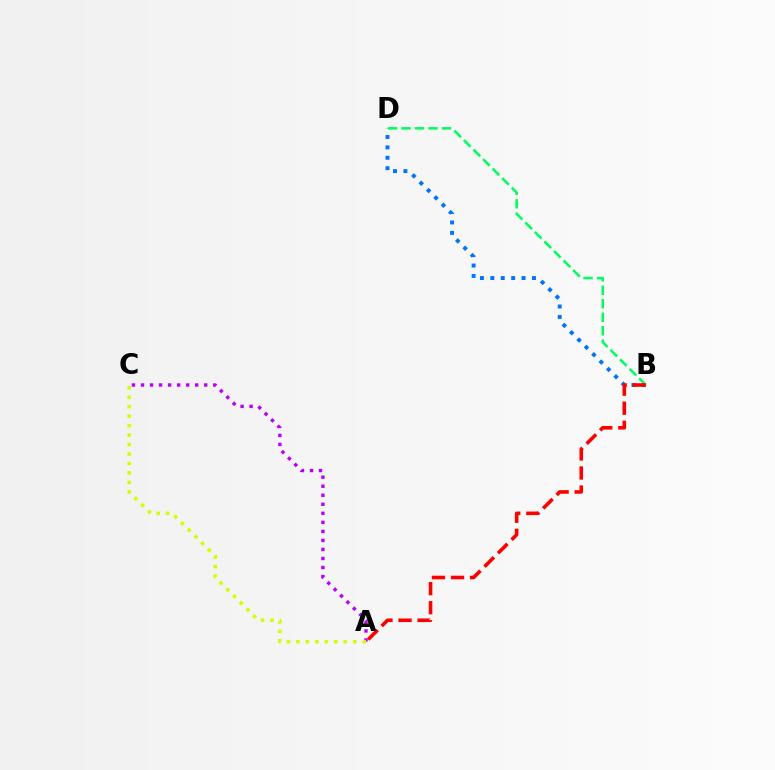{('A', 'C'): [{'color': '#b900ff', 'line_style': 'dotted', 'thickness': 2.45}, {'color': '#d1ff00', 'line_style': 'dotted', 'thickness': 2.57}], ('B', 'D'): [{'color': '#0074ff', 'line_style': 'dotted', 'thickness': 2.83}, {'color': '#00ff5c', 'line_style': 'dashed', 'thickness': 1.83}], ('A', 'B'): [{'color': '#ff0000', 'line_style': 'dashed', 'thickness': 2.59}]}